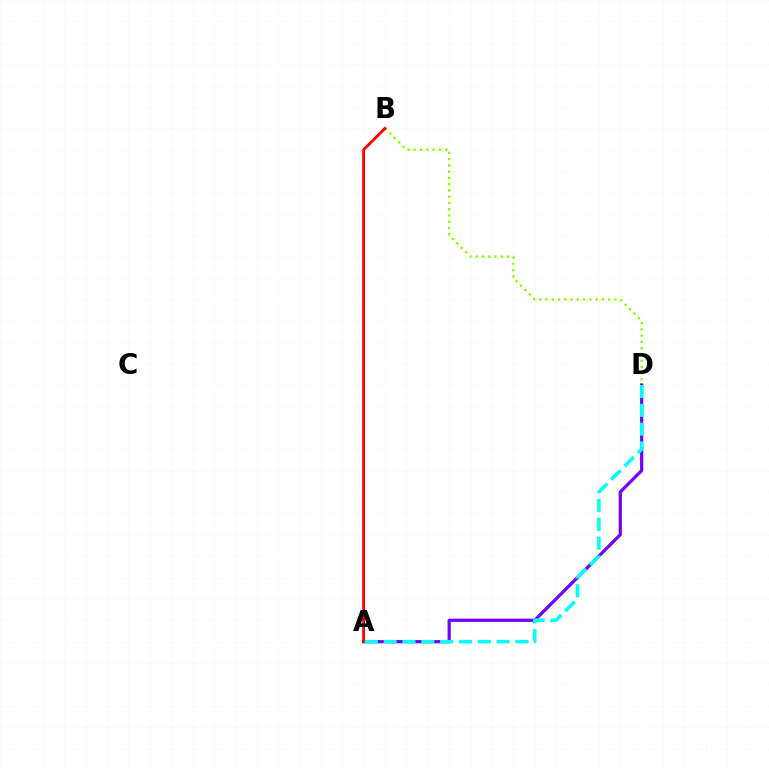{('B', 'D'): [{'color': '#84ff00', 'line_style': 'dotted', 'thickness': 1.7}], ('A', 'D'): [{'color': '#7200ff', 'line_style': 'solid', 'thickness': 2.3}, {'color': '#00fff6', 'line_style': 'dashed', 'thickness': 2.56}], ('A', 'B'): [{'color': '#ff0000', 'line_style': 'solid', 'thickness': 2.01}]}